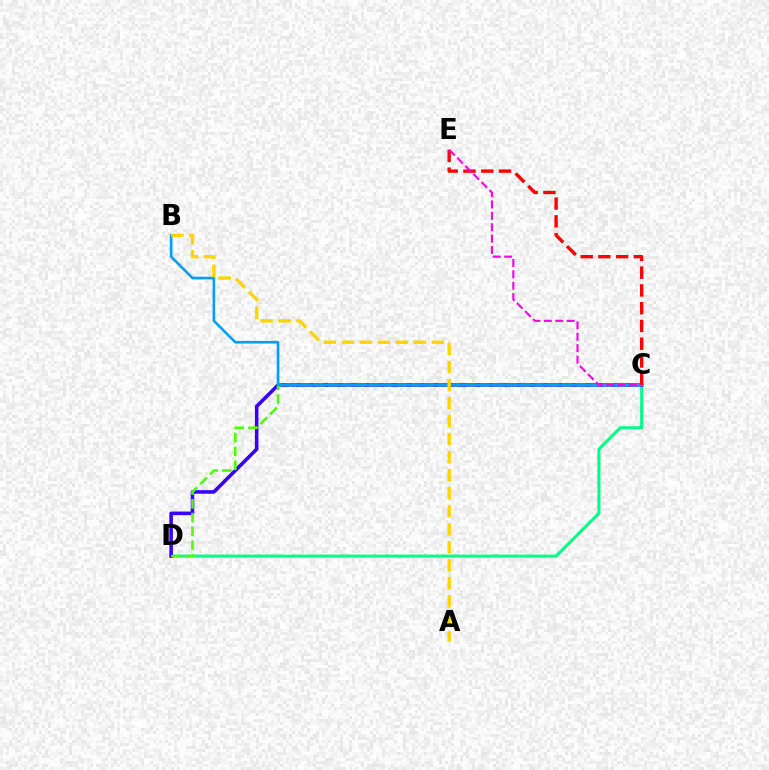{('C', 'D'): [{'color': '#00ff86', 'line_style': 'solid', 'thickness': 2.19}, {'color': '#3700ff', 'line_style': 'solid', 'thickness': 2.57}, {'color': '#4fff00', 'line_style': 'dashed', 'thickness': 1.87}], ('B', 'C'): [{'color': '#009eff', 'line_style': 'solid', 'thickness': 1.89}], ('C', 'E'): [{'color': '#ff0000', 'line_style': 'dashed', 'thickness': 2.41}, {'color': '#ff00ed', 'line_style': 'dashed', 'thickness': 1.55}], ('A', 'B'): [{'color': '#ffd500', 'line_style': 'dashed', 'thickness': 2.45}]}